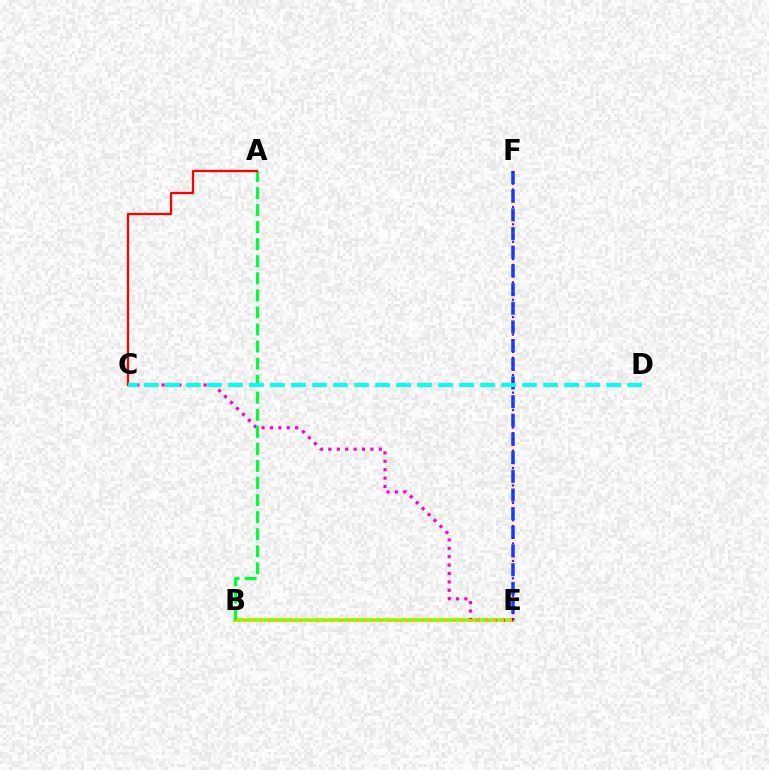{('B', 'E'): [{'color': '#84ff00', 'line_style': 'solid', 'thickness': 2.63}, {'color': '#ffbd00', 'line_style': 'dotted', 'thickness': 2.19}], ('C', 'E'): [{'color': '#ff00cf', 'line_style': 'dotted', 'thickness': 2.28}], ('A', 'B'): [{'color': '#00ff39', 'line_style': 'dashed', 'thickness': 2.32}], ('A', 'C'): [{'color': '#ff0000', 'line_style': 'solid', 'thickness': 1.64}], ('E', 'F'): [{'color': '#004bff', 'line_style': 'dashed', 'thickness': 2.54}, {'color': '#7200ff', 'line_style': 'dotted', 'thickness': 1.58}], ('C', 'D'): [{'color': '#00fff6', 'line_style': 'dashed', 'thickness': 2.85}]}